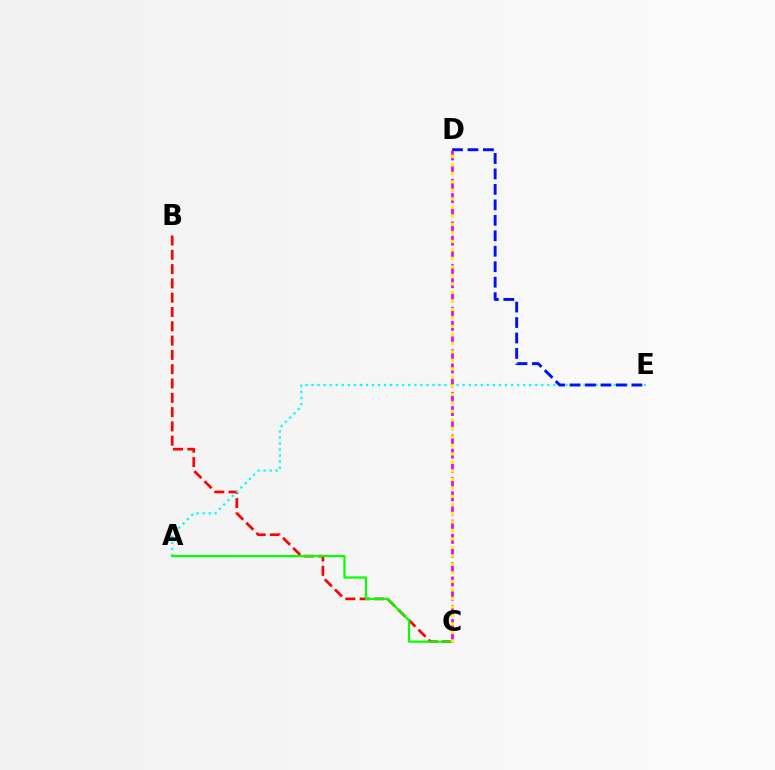{('B', 'C'): [{'color': '#ff0000', 'line_style': 'dashed', 'thickness': 1.94}], ('A', 'E'): [{'color': '#00fff6', 'line_style': 'dotted', 'thickness': 1.64}], ('D', 'E'): [{'color': '#0010ff', 'line_style': 'dashed', 'thickness': 2.1}], ('A', 'C'): [{'color': '#08ff00', 'line_style': 'solid', 'thickness': 1.6}], ('C', 'D'): [{'color': '#ee00ff', 'line_style': 'dashed', 'thickness': 1.93}, {'color': '#fcf500', 'line_style': 'dotted', 'thickness': 2.31}]}